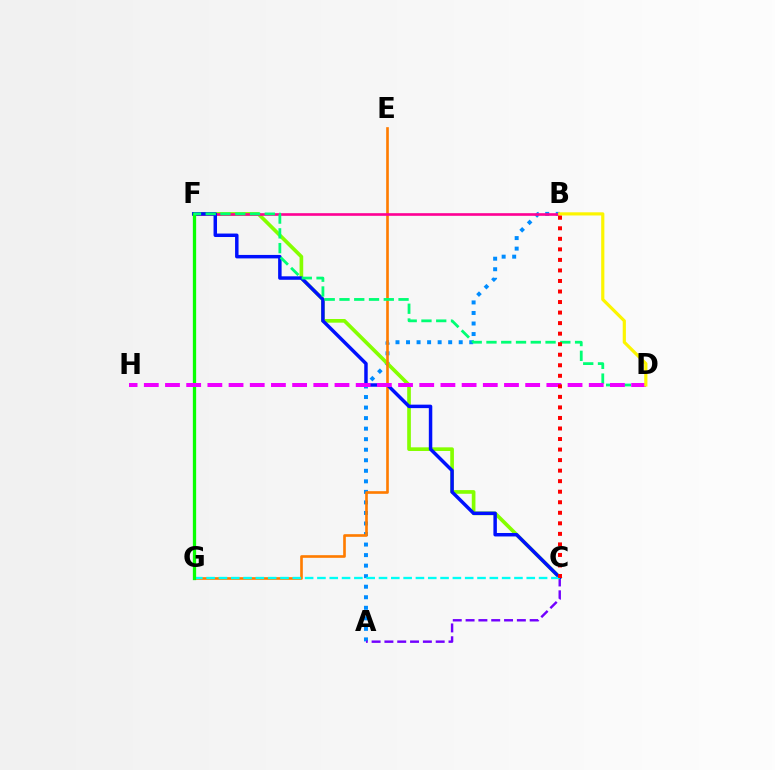{('A', 'B'): [{'color': '#008cff', 'line_style': 'dotted', 'thickness': 2.86}], ('A', 'C'): [{'color': '#7200ff', 'line_style': 'dashed', 'thickness': 1.74}], ('C', 'F'): [{'color': '#84ff00', 'line_style': 'solid', 'thickness': 2.64}, {'color': '#0010ff', 'line_style': 'solid', 'thickness': 2.5}], ('E', 'G'): [{'color': '#ff7c00', 'line_style': 'solid', 'thickness': 1.91}], ('B', 'F'): [{'color': '#ff0094', 'line_style': 'solid', 'thickness': 1.89}], ('C', 'G'): [{'color': '#00fff6', 'line_style': 'dashed', 'thickness': 1.67}], ('F', 'G'): [{'color': '#08ff00', 'line_style': 'solid', 'thickness': 2.36}], ('D', 'F'): [{'color': '#00ff74', 'line_style': 'dashed', 'thickness': 2.01}], ('D', 'H'): [{'color': '#ee00ff', 'line_style': 'dashed', 'thickness': 2.88}], ('B', 'C'): [{'color': '#ff0000', 'line_style': 'dotted', 'thickness': 2.86}], ('B', 'D'): [{'color': '#fcf500', 'line_style': 'solid', 'thickness': 2.29}]}